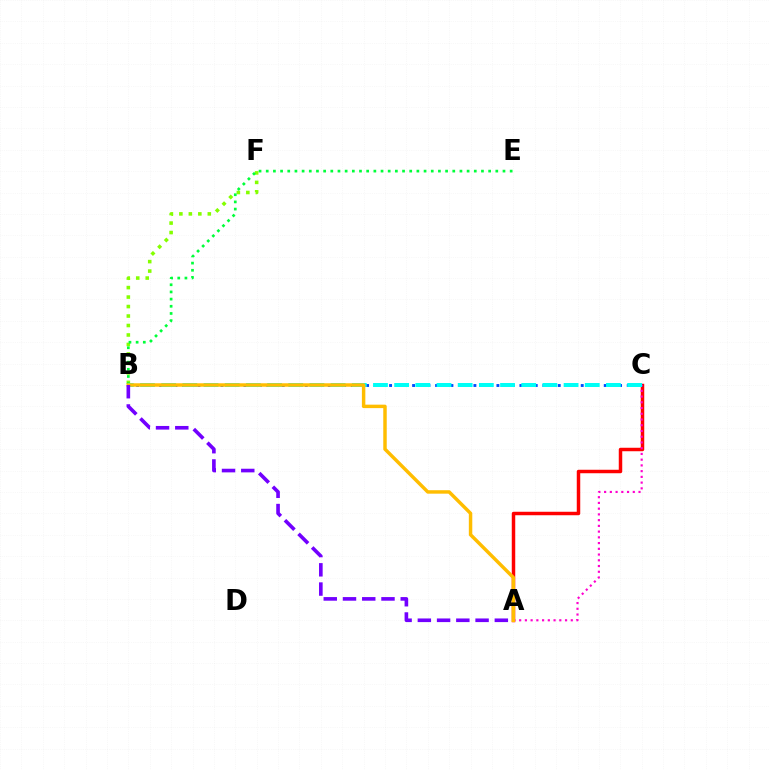{('A', 'C'): [{'color': '#ff0000', 'line_style': 'solid', 'thickness': 2.5}, {'color': '#ff00cf', 'line_style': 'dotted', 'thickness': 1.56}], ('B', 'C'): [{'color': '#004bff', 'line_style': 'dotted', 'thickness': 2.08}, {'color': '#00fff6', 'line_style': 'dashed', 'thickness': 2.88}], ('B', 'F'): [{'color': '#84ff00', 'line_style': 'dotted', 'thickness': 2.57}], ('B', 'E'): [{'color': '#00ff39', 'line_style': 'dotted', 'thickness': 1.95}], ('A', 'B'): [{'color': '#ffbd00', 'line_style': 'solid', 'thickness': 2.49}, {'color': '#7200ff', 'line_style': 'dashed', 'thickness': 2.61}]}